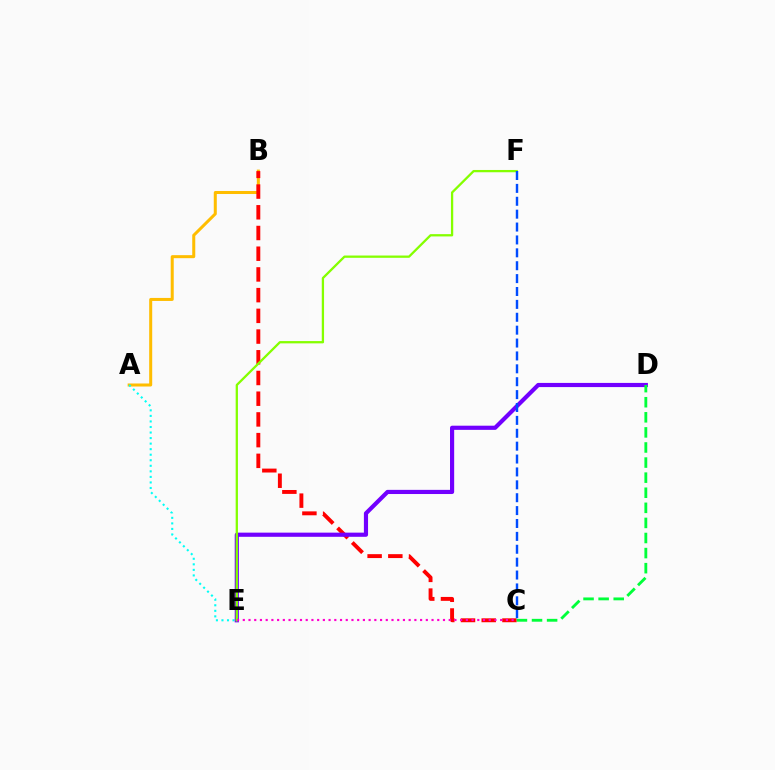{('A', 'B'): [{'color': '#ffbd00', 'line_style': 'solid', 'thickness': 2.17}], ('B', 'C'): [{'color': '#ff0000', 'line_style': 'dashed', 'thickness': 2.81}], ('A', 'E'): [{'color': '#00fff6', 'line_style': 'dotted', 'thickness': 1.51}], ('D', 'E'): [{'color': '#7200ff', 'line_style': 'solid', 'thickness': 3.0}], ('E', 'F'): [{'color': '#84ff00', 'line_style': 'solid', 'thickness': 1.64}], ('C', 'F'): [{'color': '#004bff', 'line_style': 'dashed', 'thickness': 1.75}], ('C', 'D'): [{'color': '#00ff39', 'line_style': 'dashed', 'thickness': 2.05}], ('C', 'E'): [{'color': '#ff00cf', 'line_style': 'dotted', 'thickness': 1.55}]}